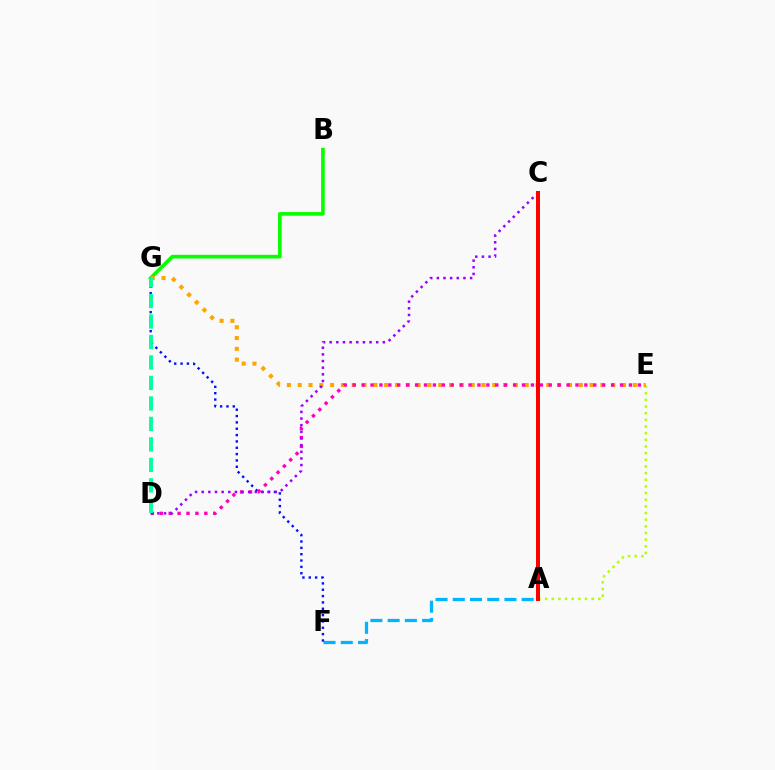{('A', 'F'): [{'color': '#00b5ff', 'line_style': 'dashed', 'thickness': 2.34}], ('A', 'E'): [{'color': '#b3ff00', 'line_style': 'dotted', 'thickness': 1.81}], ('B', 'G'): [{'color': '#08ff00', 'line_style': 'solid', 'thickness': 2.63}], ('F', 'G'): [{'color': '#0010ff', 'line_style': 'dotted', 'thickness': 1.72}], ('E', 'G'): [{'color': '#ffa500', 'line_style': 'dotted', 'thickness': 2.94}], ('D', 'E'): [{'color': '#ff00bd', 'line_style': 'dotted', 'thickness': 2.42}], ('C', 'D'): [{'color': '#9b00ff', 'line_style': 'dotted', 'thickness': 1.81}], ('A', 'C'): [{'color': '#ff0000', 'line_style': 'solid', 'thickness': 2.88}], ('D', 'G'): [{'color': '#00ff9d', 'line_style': 'dashed', 'thickness': 2.78}]}